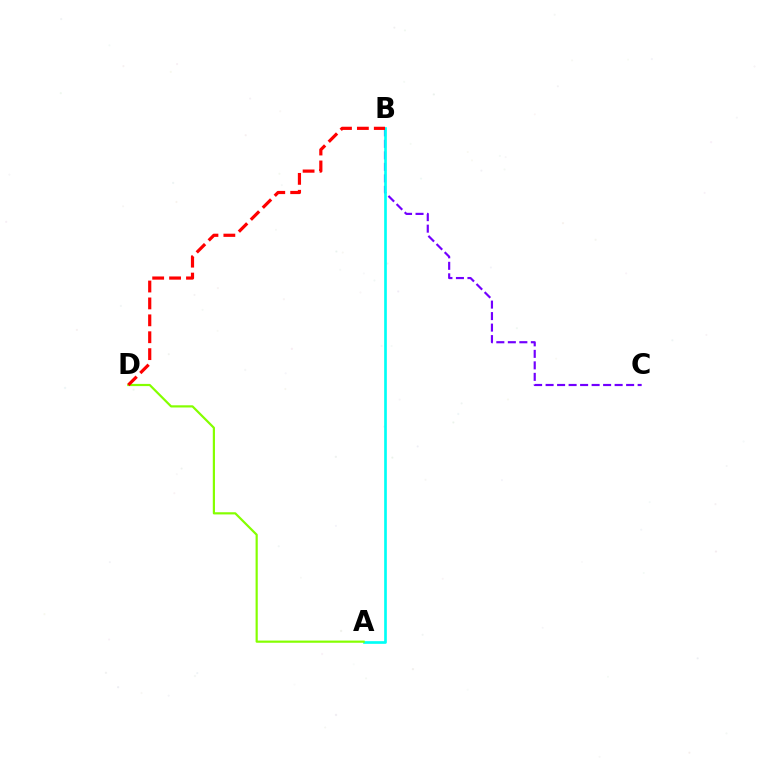{('B', 'C'): [{'color': '#7200ff', 'line_style': 'dashed', 'thickness': 1.56}], ('A', 'B'): [{'color': '#00fff6', 'line_style': 'solid', 'thickness': 1.92}], ('A', 'D'): [{'color': '#84ff00', 'line_style': 'solid', 'thickness': 1.58}], ('B', 'D'): [{'color': '#ff0000', 'line_style': 'dashed', 'thickness': 2.3}]}